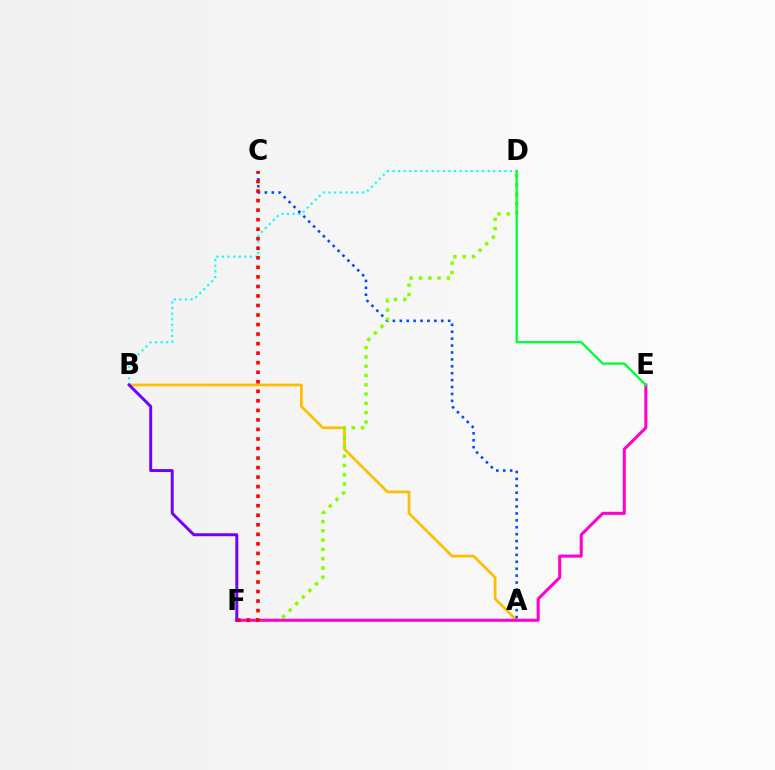{('A', 'B'): [{'color': '#ffbd00', 'line_style': 'solid', 'thickness': 1.94}], ('B', 'D'): [{'color': '#00fff6', 'line_style': 'dotted', 'thickness': 1.52}], ('A', 'C'): [{'color': '#004bff', 'line_style': 'dotted', 'thickness': 1.88}], ('D', 'F'): [{'color': '#84ff00', 'line_style': 'dotted', 'thickness': 2.52}], ('E', 'F'): [{'color': '#ff00cf', 'line_style': 'solid', 'thickness': 2.18}], ('B', 'F'): [{'color': '#7200ff', 'line_style': 'solid', 'thickness': 2.13}], ('C', 'F'): [{'color': '#ff0000', 'line_style': 'dotted', 'thickness': 2.59}], ('D', 'E'): [{'color': '#00ff39', 'line_style': 'solid', 'thickness': 1.67}]}